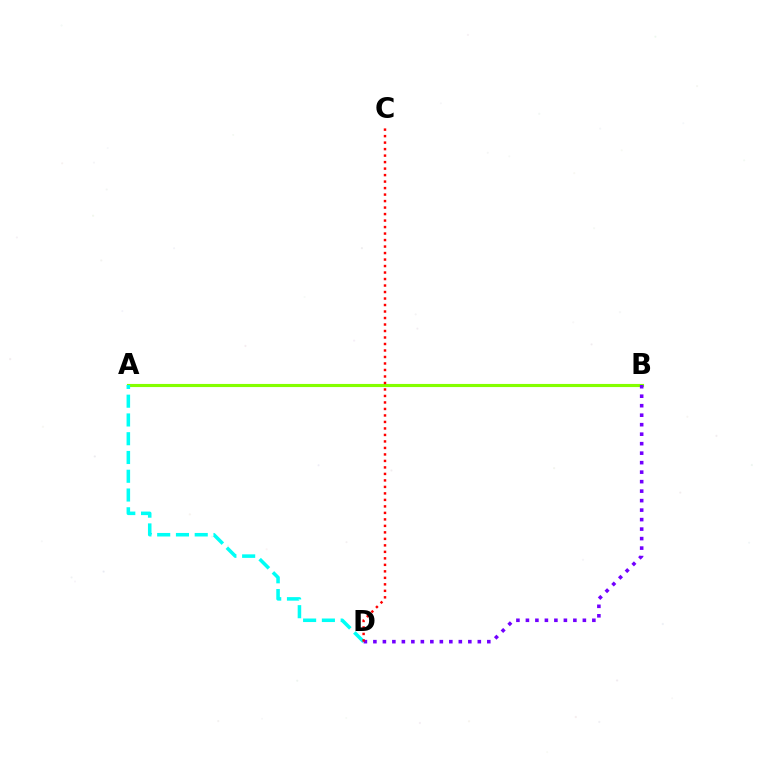{('A', 'B'): [{'color': '#84ff00', 'line_style': 'solid', 'thickness': 2.25}], ('A', 'D'): [{'color': '#00fff6', 'line_style': 'dashed', 'thickness': 2.55}], ('B', 'D'): [{'color': '#7200ff', 'line_style': 'dotted', 'thickness': 2.58}], ('C', 'D'): [{'color': '#ff0000', 'line_style': 'dotted', 'thickness': 1.76}]}